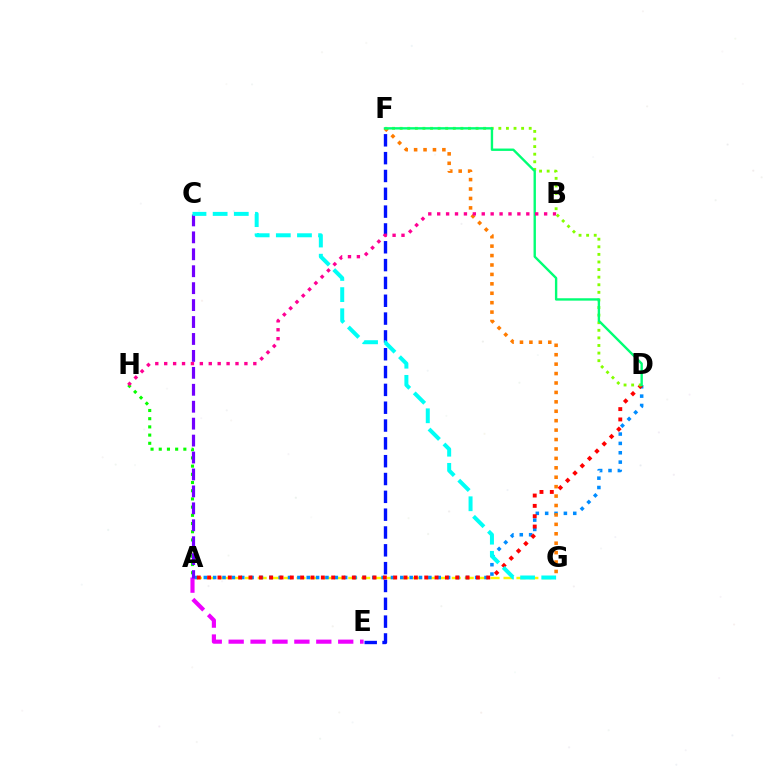{('A', 'G'): [{'color': '#fcf500', 'line_style': 'dashed', 'thickness': 1.76}], ('A', 'D'): [{'color': '#008cff', 'line_style': 'dotted', 'thickness': 2.54}, {'color': '#ff0000', 'line_style': 'dotted', 'thickness': 2.81}], ('F', 'G'): [{'color': '#ff7c00', 'line_style': 'dotted', 'thickness': 2.56}], ('D', 'F'): [{'color': '#84ff00', 'line_style': 'dotted', 'thickness': 2.06}, {'color': '#00ff74', 'line_style': 'solid', 'thickness': 1.71}], ('A', 'E'): [{'color': '#ee00ff', 'line_style': 'dashed', 'thickness': 2.98}], ('A', 'H'): [{'color': '#08ff00', 'line_style': 'dotted', 'thickness': 2.23}], ('E', 'F'): [{'color': '#0010ff', 'line_style': 'dashed', 'thickness': 2.42}], ('A', 'C'): [{'color': '#7200ff', 'line_style': 'dashed', 'thickness': 2.3}], ('B', 'H'): [{'color': '#ff0094', 'line_style': 'dotted', 'thickness': 2.42}], ('C', 'G'): [{'color': '#00fff6', 'line_style': 'dashed', 'thickness': 2.87}]}